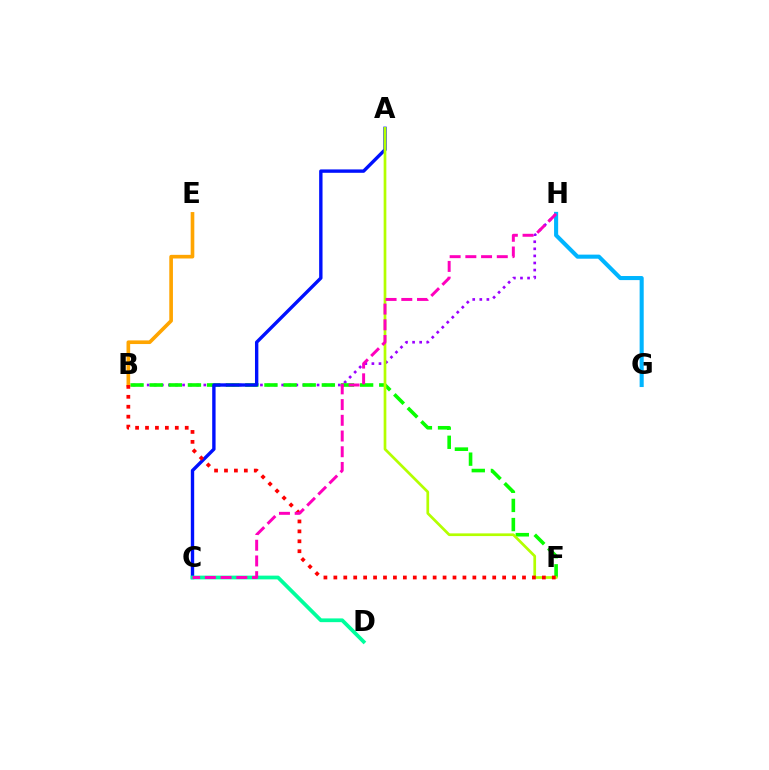{('B', 'H'): [{'color': '#9b00ff', 'line_style': 'dotted', 'thickness': 1.92}], ('B', 'F'): [{'color': '#08ff00', 'line_style': 'dashed', 'thickness': 2.6}, {'color': '#ff0000', 'line_style': 'dotted', 'thickness': 2.7}], ('A', 'C'): [{'color': '#0010ff', 'line_style': 'solid', 'thickness': 2.43}], ('B', 'E'): [{'color': '#ffa500', 'line_style': 'solid', 'thickness': 2.62}], ('A', 'F'): [{'color': '#b3ff00', 'line_style': 'solid', 'thickness': 1.95}], ('C', 'D'): [{'color': '#00ff9d', 'line_style': 'solid', 'thickness': 2.7}], ('G', 'H'): [{'color': '#00b5ff', 'line_style': 'solid', 'thickness': 2.94}], ('C', 'H'): [{'color': '#ff00bd', 'line_style': 'dashed', 'thickness': 2.14}]}